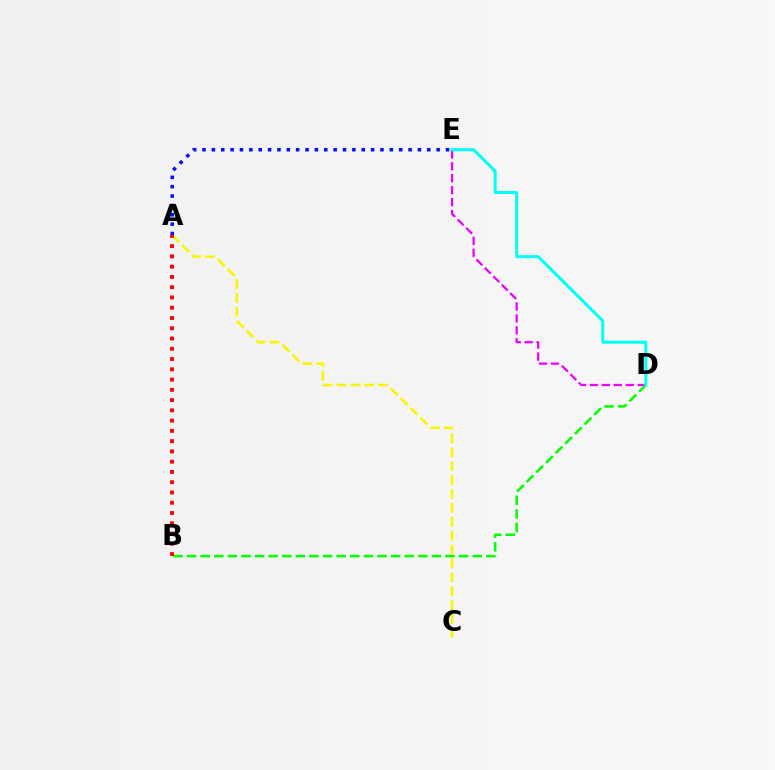{('A', 'C'): [{'color': '#fcf500', 'line_style': 'dashed', 'thickness': 1.89}], ('A', 'E'): [{'color': '#0010ff', 'line_style': 'dotted', 'thickness': 2.54}], ('D', 'E'): [{'color': '#ee00ff', 'line_style': 'dashed', 'thickness': 1.62}, {'color': '#00fff6', 'line_style': 'solid', 'thickness': 2.15}], ('B', 'D'): [{'color': '#08ff00', 'line_style': 'dashed', 'thickness': 1.85}], ('A', 'B'): [{'color': '#ff0000', 'line_style': 'dotted', 'thickness': 2.79}]}